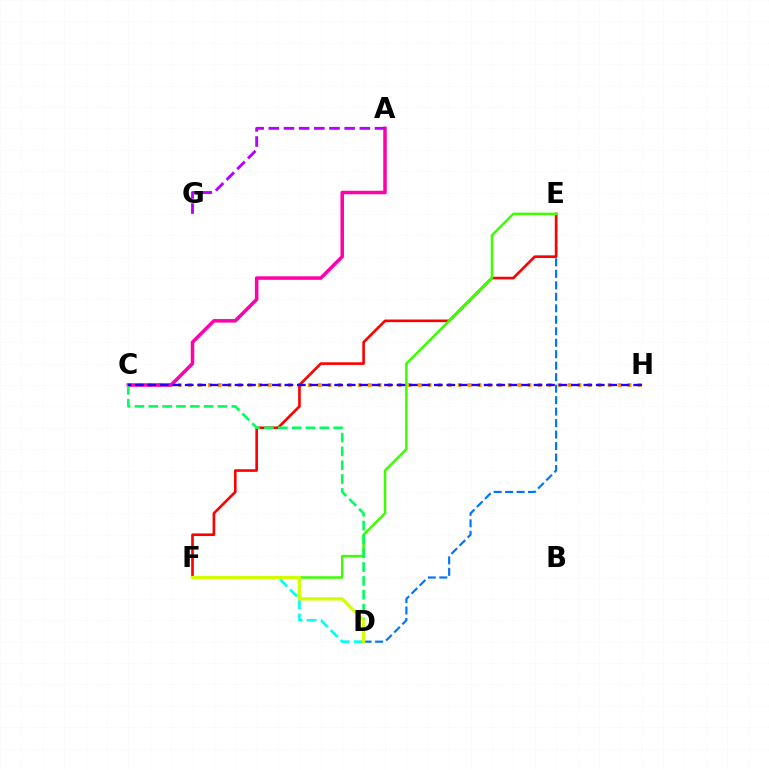{('C', 'H'): [{'color': '#ff9400', 'line_style': 'dotted', 'thickness': 2.72}, {'color': '#2500ff', 'line_style': 'dashed', 'thickness': 1.69}], ('D', 'E'): [{'color': '#0074ff', 'line_style': 'dashed', 'thickness': 1.56}], ('E', 'F'): [{'color': '#ff0000', 'line_style': 'solid', 'thickness': 1.9}, {'color': '#3dff00', 'line_style': 'solid', 'thickness': 1.81}], ('A', 'C'): [{'color': '#ff00ac', 'line_style': 'solid', 'thickness': 2.53}], ('C', 'D'): [{'color': '#00ff5c', 'line_style': 'dashed', 'thickness': 1.88}], ('D', 'F'): [{'color': '#00fff6', 'line_style': 'dashed', 'thickness': 1.9}, {'color': '#d1ff00', 'line_style': 'solid', 'thickness': 2.37}], ('A', 'G'): [{'color': '#b900ff', 'line_style': 'dashed', 'thickness': 2.06}]}